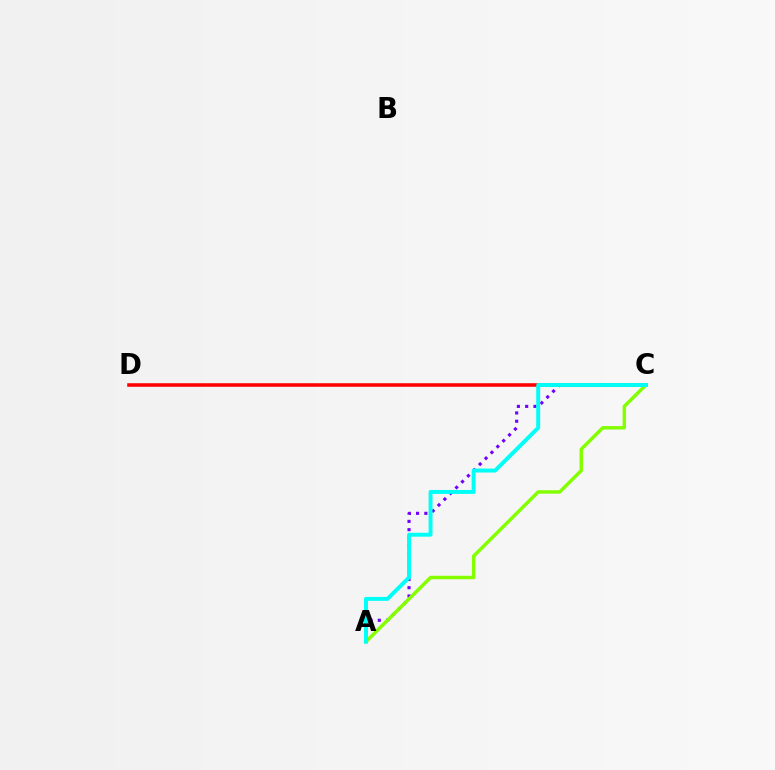{('A', 'C'): [{'color': '#7200ff', 'line_style': 'dotted', 'thickness': 2.25}, {'color': '#84ff00', 'line_style': 'solid', 'thickness': 2.49}, {'color': '#00fff6', 'line_style': 'solid', 'thickness': 2.83}], ('C', 'D'): [{'color': '#ff0000', 'line_style': 'solid', 'thickness': 2.56}]}